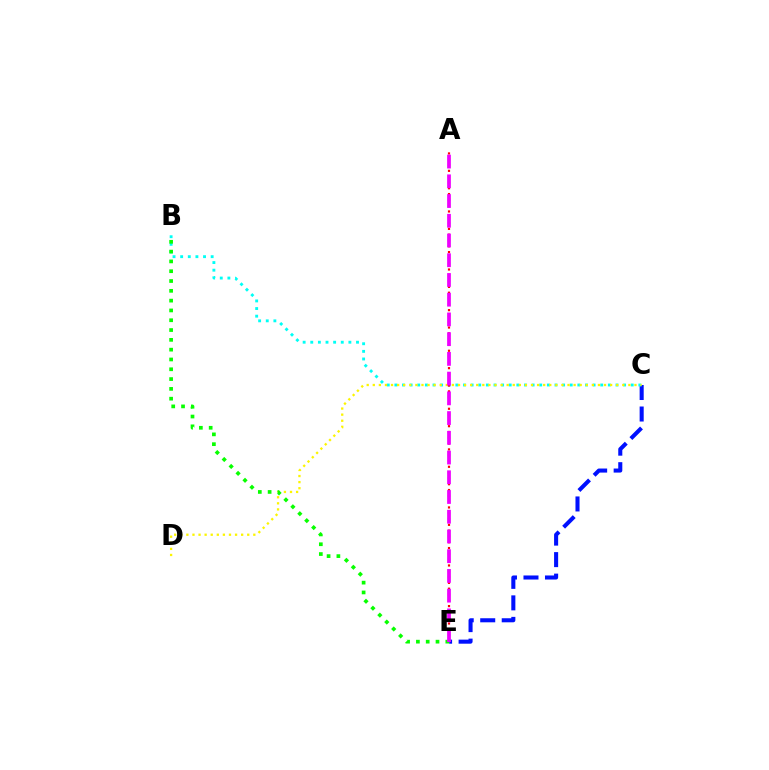{('C', 'E'): [{'color': '#0010ff', 'line_style': 'dashed', 'thickness': 2.92}], ('B', 'C'): [{'color': '#00fff6', 'line_style': 'dotted', 'thickness': 2.07}], ('C', 'D'): [{'color': '#fcf500', 'line_style': 'dotted', 'thickness': 1.65}], ('A', 'E'): [{'color': '#ff0000', 'line_style': 'dotted', 'thickness': 1.58}, {'color': '#ee00ff', 'line_style': 'dashed', 'thickness': 2.68}], ('B', 'E'): [{'color': '#08ff00', 'line_style': 'dotted', 'thickness': 2.66}]}